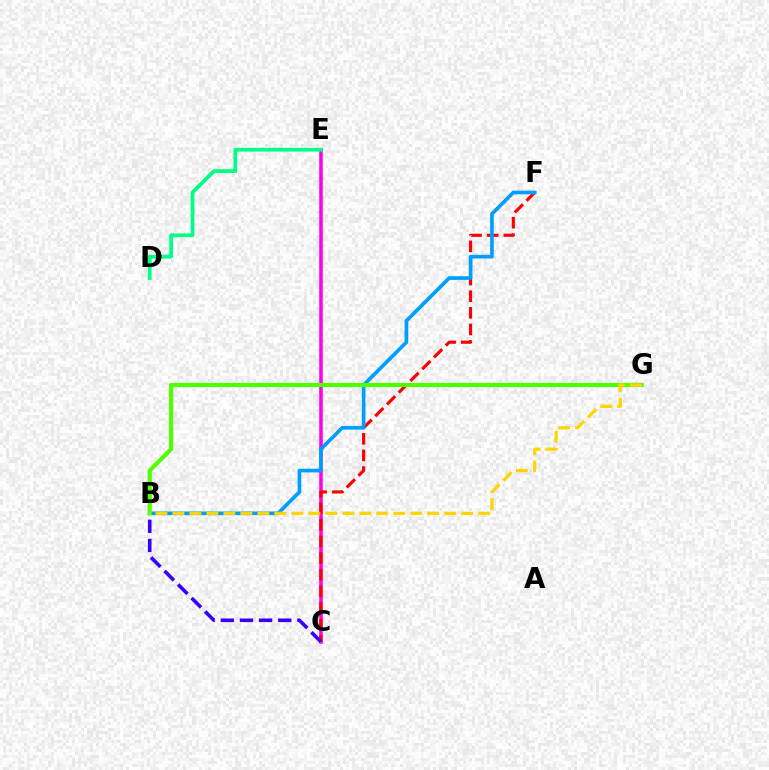{('C', 'E'): [{'color': '#ff00ed', 'line_style': 'solid', 'thickness': 2.56}], ('C', 'F'): [{'color': '#ff0000', 'line_style': 'dashed', 'thickness': 2.26}], ('B', 'F'): [{'color': '#009eff', 'line_style': 'solid', 'thickness': 2.64}], ('B', 'C'): [{'color': '#3700ff', 'line_style': 'dashed', 'thickness': 2.6}], ('D', 'E'): [{'color': '#00ff86', 'line_style': 'solid', 'thickness': 2.69}], ('B', 'G'): [{'color': '#4fff00', 'line_style': 'solid', 'thickness': 2.97}, {'color': '#ffd500', 'line_style': 'dashed', 'thickness': 2.31}]}